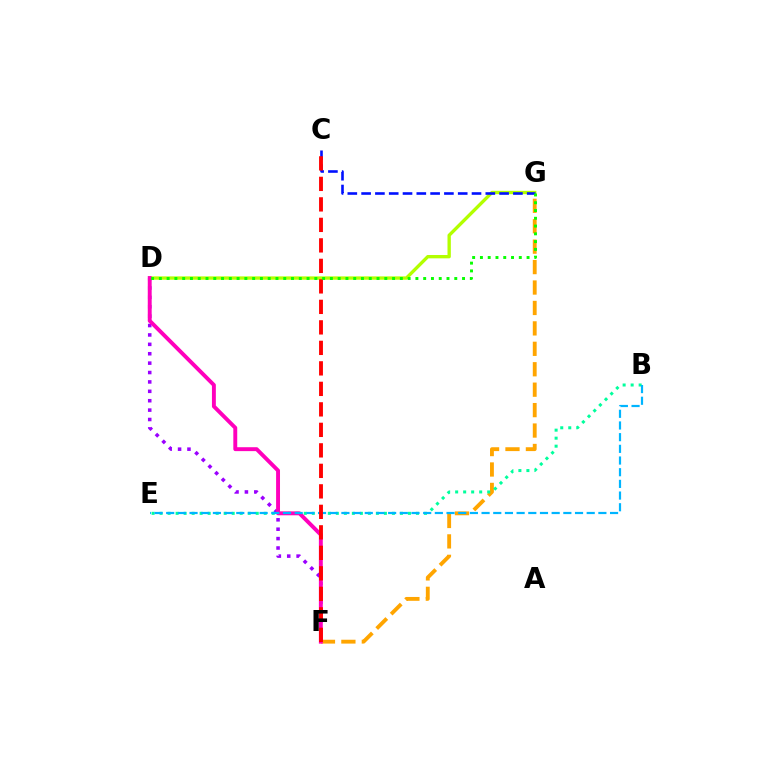{('F', 'G'): [{'color': '#ffa500', 'line_style': 'dashed', 'thickness': 2.78}], ('D', 'G'): [{'color': '#b3ff00', 'line_style': 'solid', 'thickness': 2.41}, {'color': '#08ff00', 'line_style': 'dotted', 'thickness': 2.11}], ('D', 'F'): [{'color': '#9b00ff', 'line_style': 'dotted', 'thickness': 2.55}, {'color': '#ff00bd', 'line_style': 'solid', 'thickness': 2.81}], ('B', 'E'): [{'color': '#00ff9d', 'line_style': 'dotted', 'thickness': 2.18}, {'color': '#00b5ff', 'line_style': 'dashed', 'thickness': 1.59}], ('C', 'G'): [{'color': '#0010ff', 'line_style': 'dashed', 'thickness': 1.87}], ('C', 'F'): [{'color': '#ff0000', 'line_style': 'dashed', 'thickness': 2.78}]}